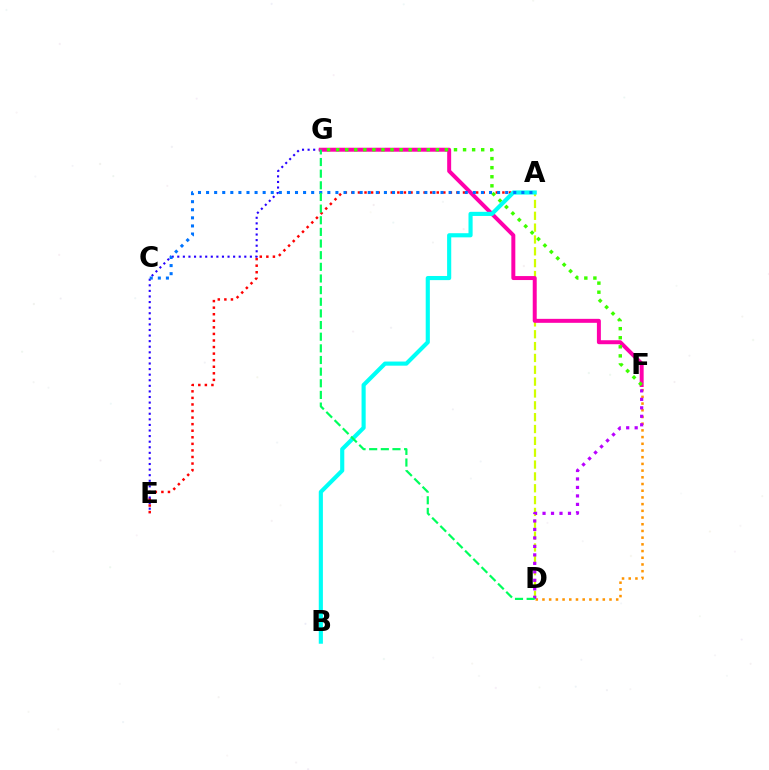{('A', 'E'): [{'color': '#ff0000', 'line_style': 'dotted', 'thickness': 1.78}], ('A', 'D'): [{'color': '#d1ff00', 'line_style': 'dashed', 'thickness': 1.61}], ('E', 'G'): [{'color': '#2500ff', 'line_style': 'dotted', 'thickness': 1.52}], ('F', 'G'): [{'color': '#ff00ac', 'line_style': 'solid', 'thickness': 2.86}, {'color': '#3dff00', 'line_style': 'dotted', 'thickness': 2.46}], ('D', 'F'): [{'color': '#ff9400', 'line_style': 'dotted', 'thickness': 1.82}, {'color': '#b900ff', 'line_style': 'dotted', 'thickness': 2.3}], ('A', 'B'): [{'color': '#00fff6', 'line_style': 'solid', 'thickness': 2.97}], ('A', 'C'): [{'color': '#0074ff', 'line_style': 'dotted', 'thickness': 2.2}], ('D', 'G'): [{'color': '#00ff5c', 'line_style': 'dashed', 'thickness': 1.58}]}